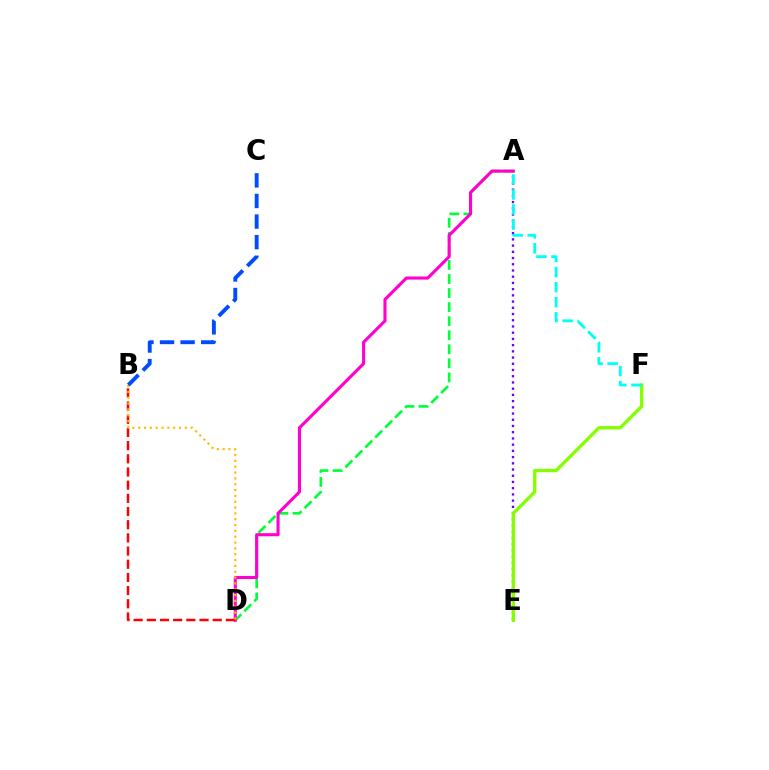{('A', 'D'): [{'color': '#00ff39', 'line_style': 'dashed', 'thickness': 1.91}, {'color': '#ff00cf', 'line_style': 'solid', 'thickness': 2.23}], ('A', 'E'): [{'color': '#7200ff', 'line_style': 'dotted', 'thickness': 1.69}], ('E', 'F'): [{'color': '#84ff00', 'line_style': 'solid', 'thickness': 2.41}], ('A', 'F'): [{'color': '#00fff6', 'line_style': 'dashed', 'thickness': 2.05}], ('B', 'D'): [{'color': '#ff0000', 'line_style': 'dashed', 'thickness': 1.79}, {'color': '#ffbd00', 'line_style': 'dotted', 'thickness': 1.59}], ('B', 'C'): [{'color': '#004bff', 'line_style': 'dashed', 'thickness': 2.8}]}